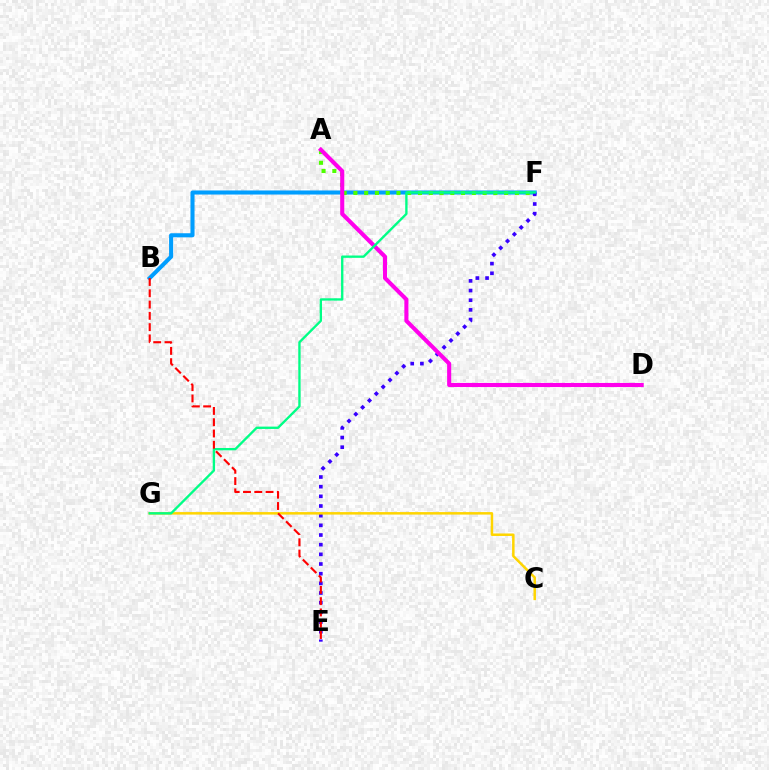{('B', 'F'): [{'color': '#009eff', 'line_style': 'solid', 'thickness': 2.93}], ('A', 'F'): [{'color': '#4fff00', 'line_style': 'dotted', 'thickness': 2.93}], ('E', 'F'): [{'color': '#3700ff', 'line_style': 'dotted', 'thickness': 2.63}], ('A', 'D'): [{'color': '#ff00ed', 'line_style': 'solid', 'thickness': 2.94}], ('C', 'G'): [{'color': '#ffd500', 'line_style': 'solid', 'thickness': 1.8}], ('F', 'G'): [{'color': '#00ff86', 'line_style': 'solid', 'thickness': 1.69}], ('B', 'E'): [{'color': '#ff0000', 'line_style': 'dashed', 'thickness': 1.53}]}